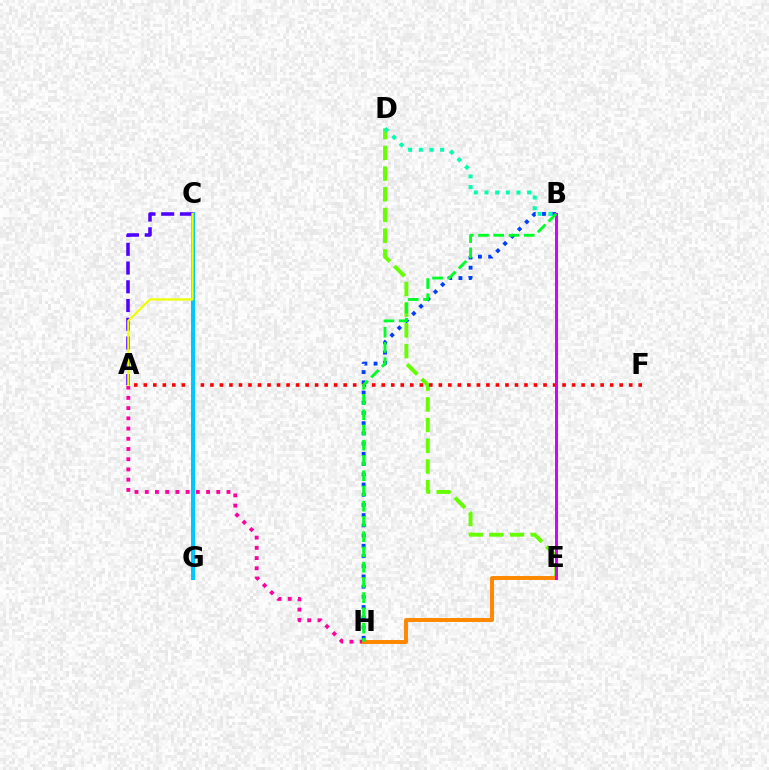{('B', 'H'): [{'color': '#003fff', 'line_style': 'dotted', 'thickness': 2.78}, {'color': '#00ff27', 'line_style': 'dashed', 'thickness': 2.07}], ('D', 'E'): [{'color': '#66ff00', 'line_style': 'dashed', 'thickness': 2.81}], ('A', 'F'): [{'color': '#ff0000', 'line_style': 'dotted', 'thickness': 2.59}], ('B', 'D'): [{'color': '#00ffaf', 'line_style': 'dotted', 'thickness': 2.9}], ('C', 'G'): [{'color': '#00c7ff', 'line_style': 'solid', 'thickness': 2.9}], ('A', 'C'): [{'color': '#4f00ff', 'line_style': 'dashed', 'thickness': 2.55}, {'color': '#eeff00', 'line_style': 'solid', 'thickness': 1.6}], ('A', 'H'): [{'color': '#ff00a0', 'line_style': 'dotted', 'thickness': 2.78}], ('E', 'H'): [{'color': '#ff8800', 'line_style': 'solid', 'thickness': 2.83}], ('B', 'E'): [{'color': '#d600ff', 'line_style': 'solid', 'thickness': 2.14}]}